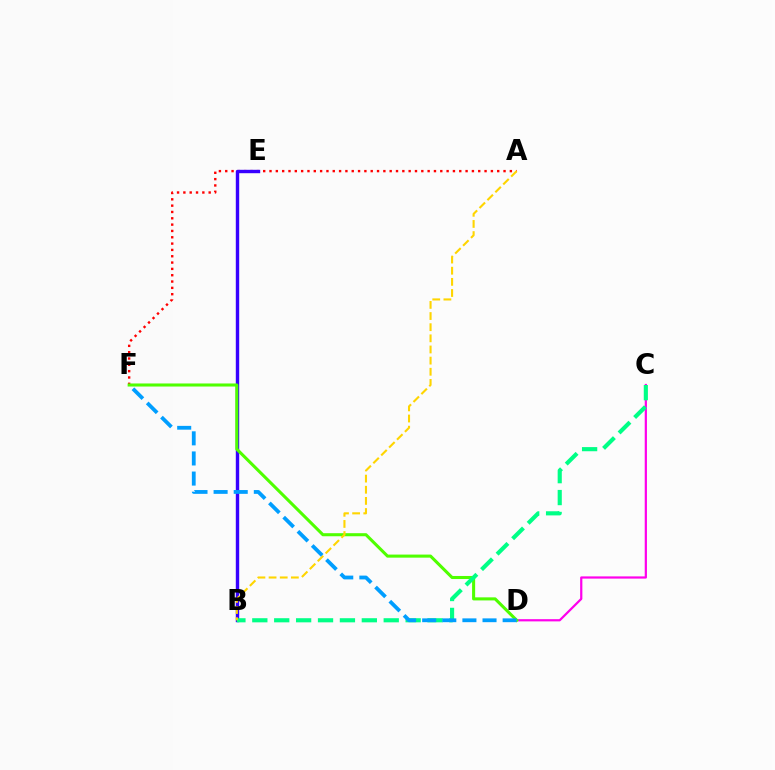{('A', 'F'): [{'color': '#ff0000', 'line_style': 'dotted', 'thickness': 1.72}], ('B', 'E'): [{'color': '#3700ff', 'line_style': 'solid', 'thickness': 2.45}], ('C', 'D'): [{'color': '#ff00ed', 'line_style': 'solid', 'thickness': 1.6}], ('D', 'F'): [{'color': '#4fff00', 'line_style': 'solid', 'thickness': 2.21}, {'color': '#009eff', 'line_style': 'dashed', 'thickness': 2.73}], ('B', 'C'): [{'color': '#00ff86', 'line_style': 'dashed', 'thickness': 2.98}], ('A', 'B'): [{'color': '#ffd500', 'line_style': 'dashed', 'thickness': 1.51}]}